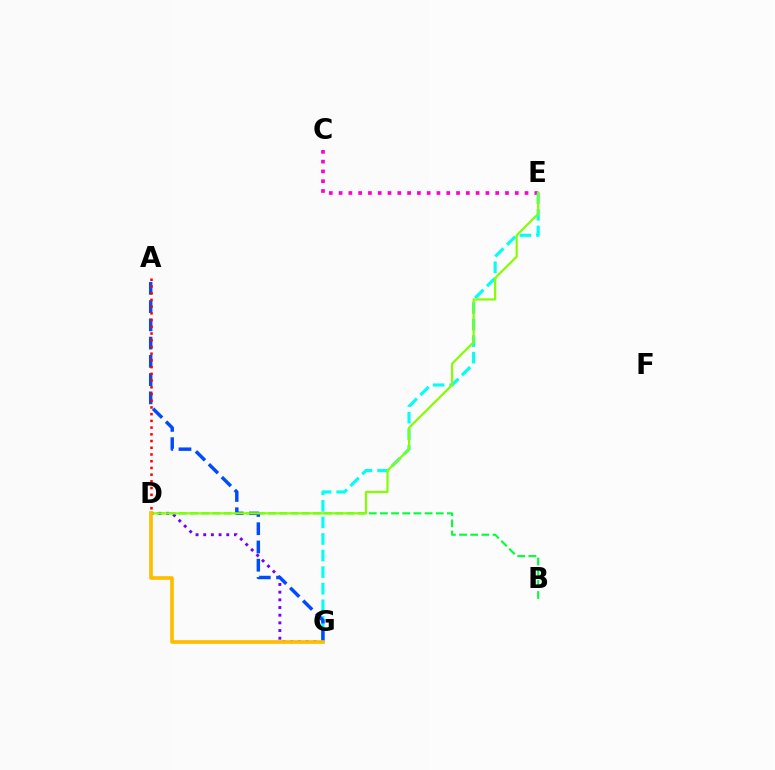{('C', 'E'): [{'color': '#ff00cf', 'line_style': 'dotted', 'thickness': 2.66}], ('E', 'G'): [{'color': '#00fff6', 'line_style': 'dashed', 'thickness': 2.25}], ('B', 'D'): [{'color': '#00ff39', 'line_style': 'dashed', 'thickness': 1.52}], ('D', 'G'): [{'color': '#7200ff', 'line_style': 'dotted', 'thickness': 2.09}, {'color': '#ffbd00', 'line_style': 'solid', 'thickness': 2.64}], ('A', 'G'): [{'color': '#004bff', 'line_style': 'dashed', 'thickness': 2.48}], ('A', 'D'): [{'color': '#ff0000', 'line_style': 'dotted', 'thickness': 1.83}], ('D', 'E'): [{'color': '#84ff00', 'line_style': 'solid', 'thickness': 1.58}]}